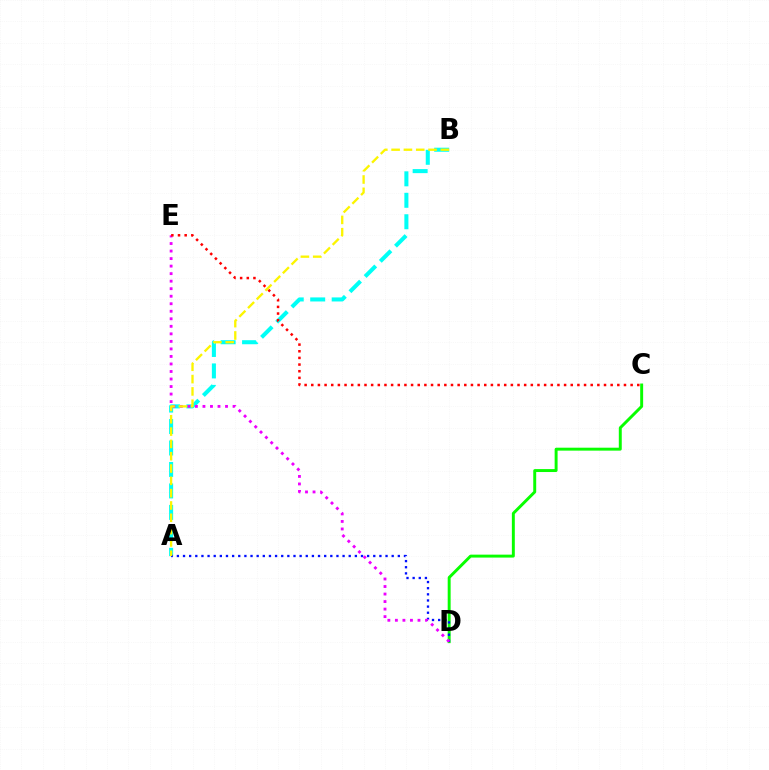{('C', 'D'): [{'color': '#08ff00', 'line_style': 'solid', 'thickness': 2.12}], ('A', 'B'): [{'color': '#00fff6', 'line_style': 'dashed', 'thickness': 2.92}, {'color': '#fcf500', 'line_style': 'dashed', 'thickness': 1.67}], ('A', 'D'): [{'color': '#0010ff', 'line_style': 'dotted', 'thickness': 1.67}], ('D', 'E'): [{'color': '#ee00ff', 'line_style': 'dotted', 'thickness': 2.04}], ('C', 'E'): [{'color': '#ff0000', 'line_style': 'dotted', 'thickness': 1.81}]}